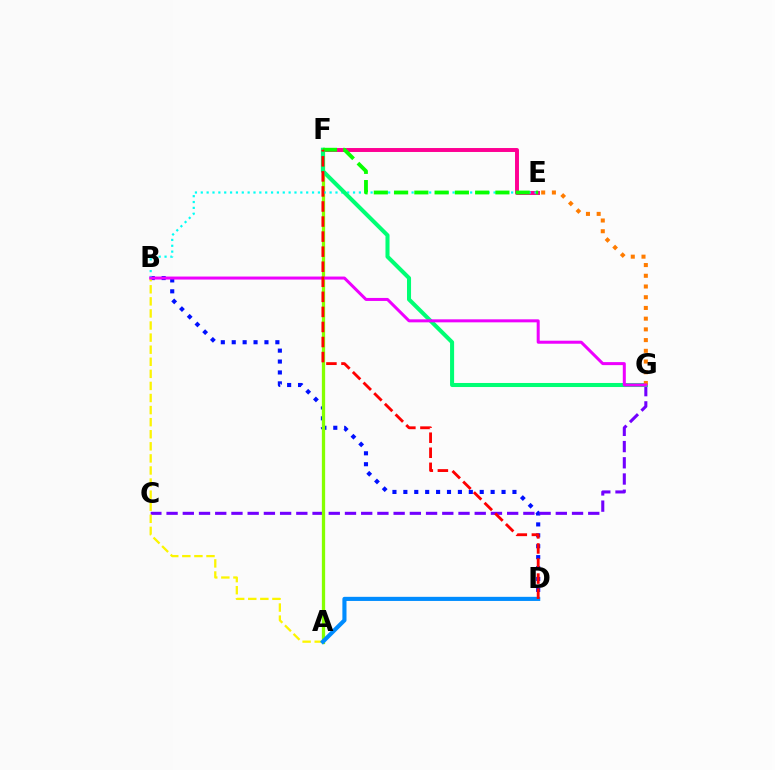{('E', 'F'): [{'color': '#ff0094', 'line_style': 'solid', 'thickness': 2.84}, {'color': '#08ff00', 'line_style': 'dashed', 'thickness': 2.75}], ('B', 'D'): [{'color': '#0010ff', 'line_style': 'dotted', 'thickness': 2.96}], ('C', 'G'): [{'color': '#7200ff', 'line_style': 'dashed', 'thickness': 2.2}], ('A', 'B'): [{'color': '#fcf500', 'line_style': 'dashed', 'thickness': 1.64}], ('A', 'F'): [{'color': '#84ff00', 'line_style': 'solid', 'thickness': 2.36}], ('B', 'E'): [{'color': '#00fff6', 'line_style': 'dotted', 'thickness': 1.59}], ('F', 'G'): [{'color': '#00ff74', 'line_style': 'solid', 'thickness': 2.91}], ('E', 'G'): [{'color': '#ff7c00', 'line_style': 'dotted', 'thickness': 2.91}], ('B', 'G'): [{'color': '#ee00ff', 'line_style': 'solid', 'thickness': 2.17}], ('A', 'D'): [{'color': '#008cff', 'line_style': 'solid', 'thickness': 2.96}], ('D', 'F'): [{'color': '#ff0000', 'line_style': 'dashed', 'thickness': 2.05}]}